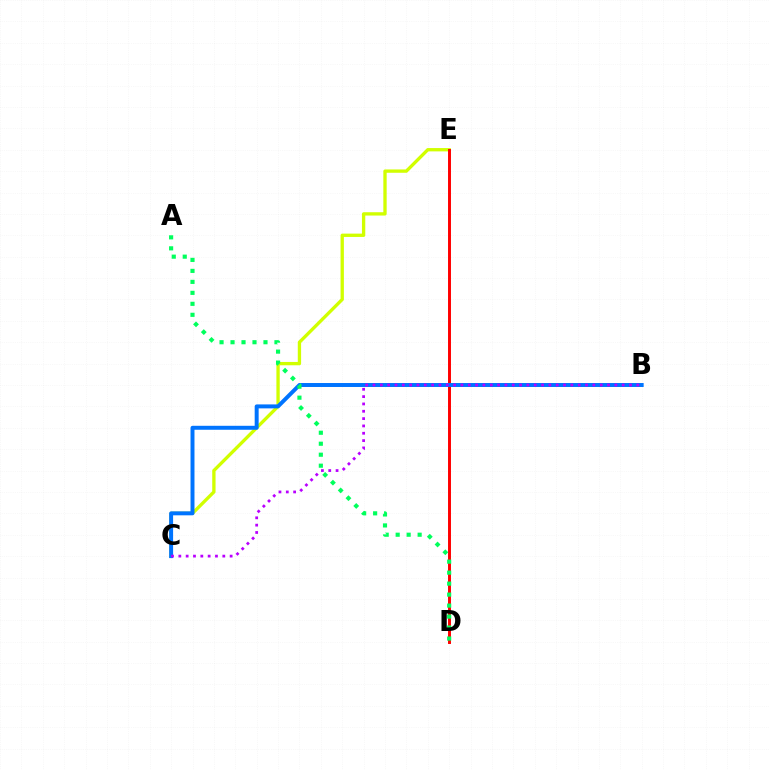{('C', 'E'): [{'color': '#d1ff00', 'line_style': 'solid', 'thickness': 2.39}], ('D', 'E'): [{'color': '#ff0000', 'line_style': 'solid', 'thickness': 2.12}], ('B', 'C'): [{'color': '#0074ff', 'line_style': 'solid', 'thickness': 2.85}, {'color': '#b900ff', 'line_style': 'dotted', 'thickness': 1.99}], ('A', 'D'): [{'color': '#00ff5c', 'line_style': 'dotted', 'thickness': 2.98}]}